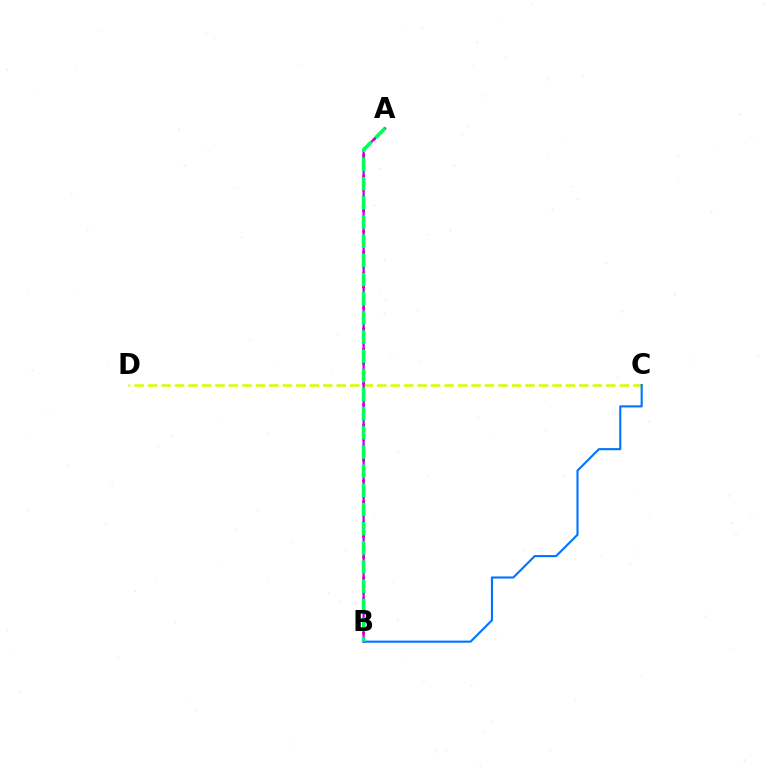{('C', 'D'): [{'color': '#d1ff00', 'line_style': 'dashed', 'thickness': 1.83}], ('A', 'B'): [{'color': '#ff0000', 'line_style': 'dotted', 'thickness': 1.88}, {'color': '#b900ff', 'line_style': 'solid', 'thickness': 1.63}, {'color': '#00ff5c', 'line_style': 'dashed', 'thickness': 2.6}], ('B', 'C'): [{'color': '#0074ff', 'line_style': 'solid', 'thickness': 1.52}]}